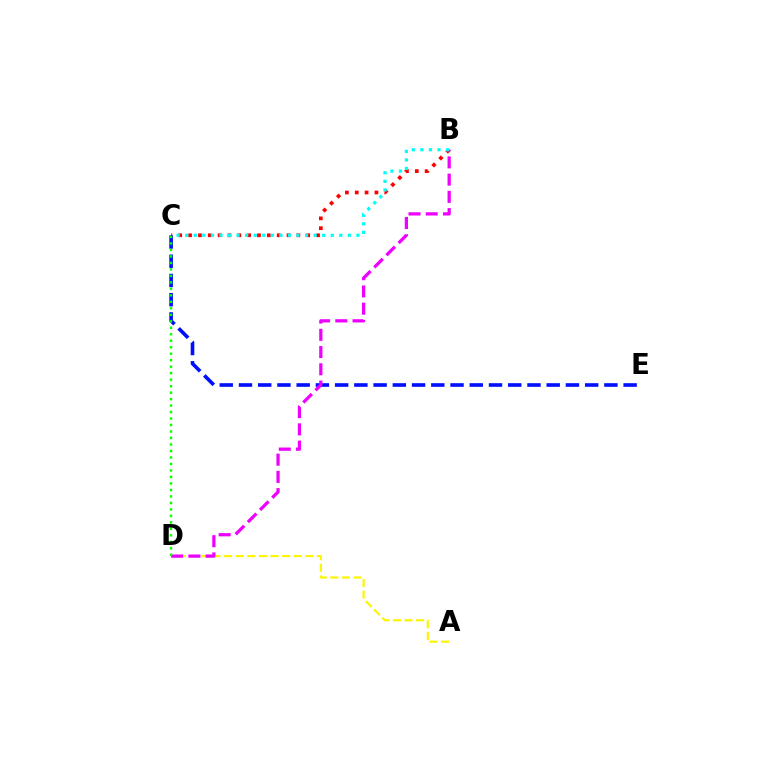{('B', 'C'): [{'color': '#ff0000', 'line_style': 'dotted', 'thickness': 2.67}, {'color': '#00fff6', 'line_style': 'dotted', 'thickness': 2.33}], ('C', 'E'): [{'color': '#0010ff', 'line_style': 'dashed', 'thickness': 2.61}], ('A', 'D'): [{'color': '#fcf500', 'line_style': 'dashed', 'thickness': 1.58}], ('B', 'D'): [{'color': '#ee00ff', 'line_style': 'dashed', 'thickness': 2.34}], ('C', 'D'): [{'color': '#08ff00', 'line_style': 'dotted', 'thickness': 1.76}]}